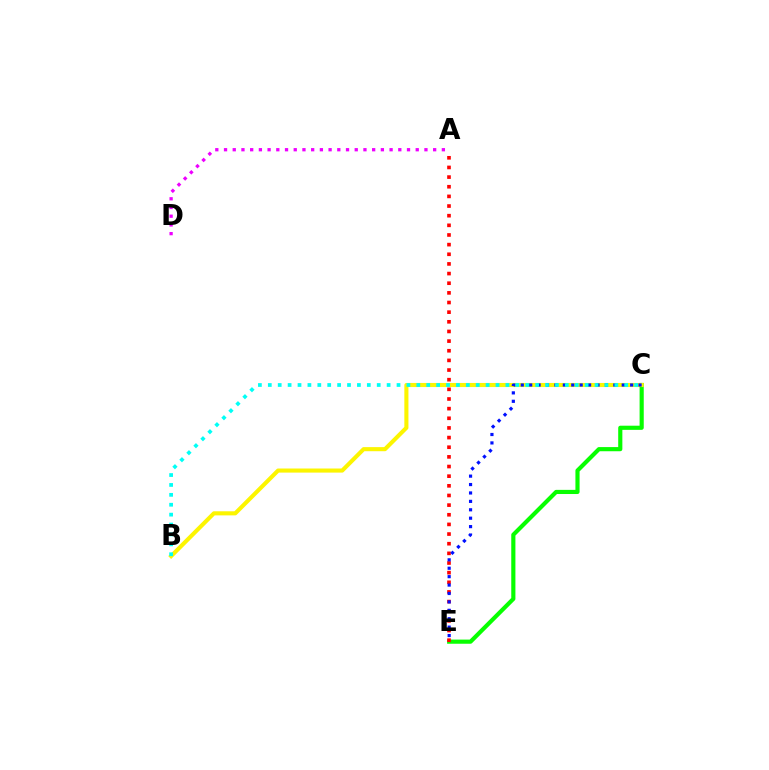{('C', 'E'): [{'color': '#08ff00', 'line_style': 'solid', 'thickness': 2.99}, {'color': '#0010ff', 'line_style': 'dotted', 'thickness': 2.29}], ('B', 'C'): [{'color': '#fcf500', 'line_style': 'solid', 'thickness': 2.95}, {'color': '#00fff6', 'line_style': 'dotted', 'thickness': 2.69}], ('A', 'E'): [{'color': '#ff0000', 'line_style': 'dotted', 'thickness': 2.62}], ('A', 'D'): [{'color': '#ee00ff', 'line_style': 'dotted', 'thickness': 2.37}]}